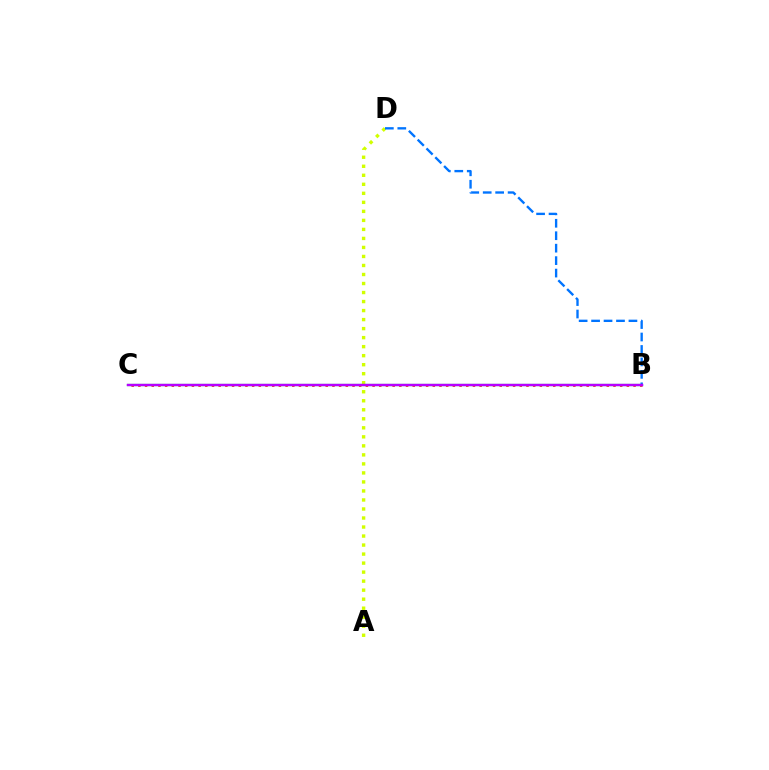{('A', 'D'): [{'color': '#d1ff00', 'line_style': 'dotted', 'thickness': 2.45}], ('B', 'C'): [{'color': '#ff0000', 'line_style': 'dotted', 'thickness': 1.82}, {'color': '#00ff5c', 'line_style': 'solid', 'thickness': 1.61}, {'color': '#b900ff', 'line_style': 'solid', 'thickness': 1.72}], ('B', 'D'): [{'color': '#0074ff', 'line_style': 'dashed', 'thickness': 1.69}]}